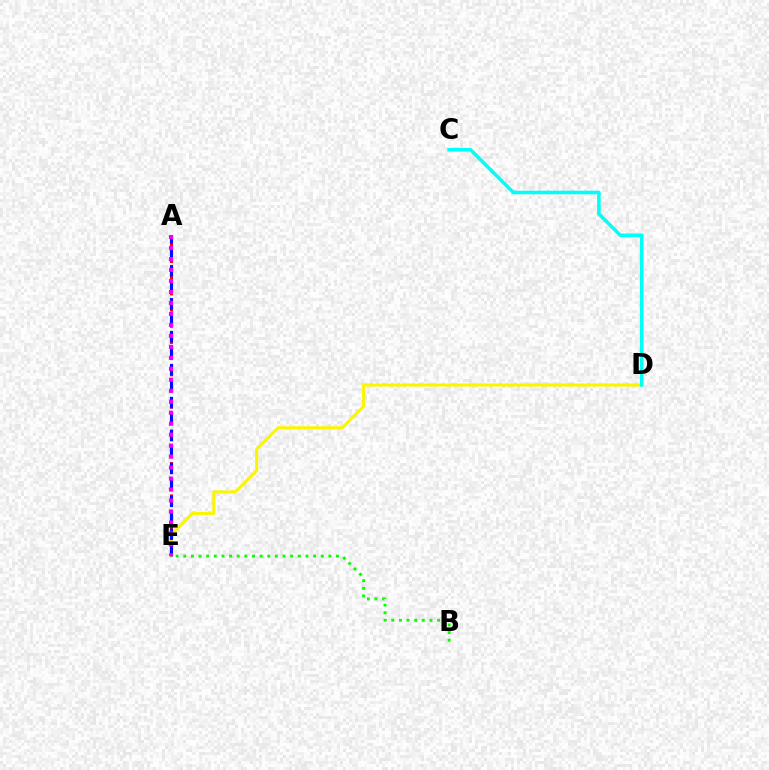{('D', 'E'): [{'color': '#fcf500', 'line_style': 'solid', 'thickness': 2.23}], ('A', 'E'): [{'color': '#ff0000', 'line_style': 'dashed', 'thickness': 2.2}, {'color': '#0010ff', 'line_style': 'dashed', 'thickness': 2.24}, {'color': '#ee00ff', 'line_style': 'dotted', 'thickness': 2.98}], ('C', 'D'): [{'color': '#00fff6', 'line_style': 'solid', 'thickness': 2.57}], ('B', 'E'): [{'color': '#08ff00', 'line_style': 'dotted', 'thickness': 2.07}]}